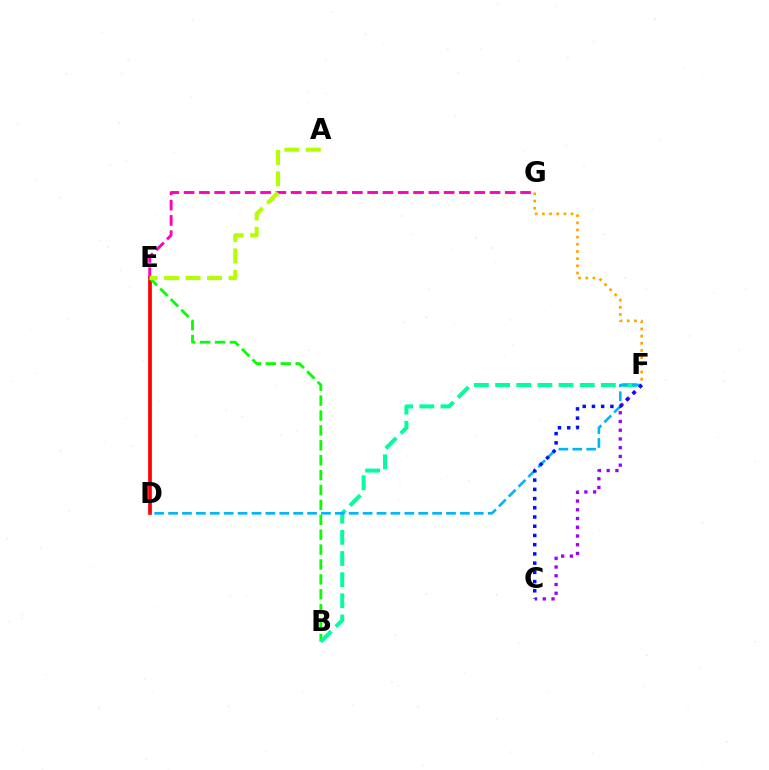{('D', 'E'): [{'color': '#ff0000', 'line_style': 'solid', 'thickness': 2.66}], ('B', 'E'): [{'color': '#08ff00', 'line_style': 'dashed', 'thickness': 2.02}], ('E', 'G'): [{'color': '#ff00bd', 'line_style': 'dashed', 'thickness': 2.08}], ('B', 'F'): [{'color': '#00ff9d', 'line_style': 'dashed', 'thickness': 2.87}], ('D', 'F'): [{'color': '#00b5ff', 'line_style': 'dashed', 'thickness': 1.89}], ('F', 'G'): [{'color': '#ffa500', 'line_style': 'dotted', 'thickness': 1.95}], ('C', 'F'): [{'color': '#9b00ff', 'line_style': 'dotted', 'thickness': 2.37}, {'color': '#0010ff', 'line_style': 'dotted', 'thickness': 2.51}], ('A', 'E'): [{'color': '#b3ff00', 'line_style': 'dashed', 'thickness': 2.92}]}